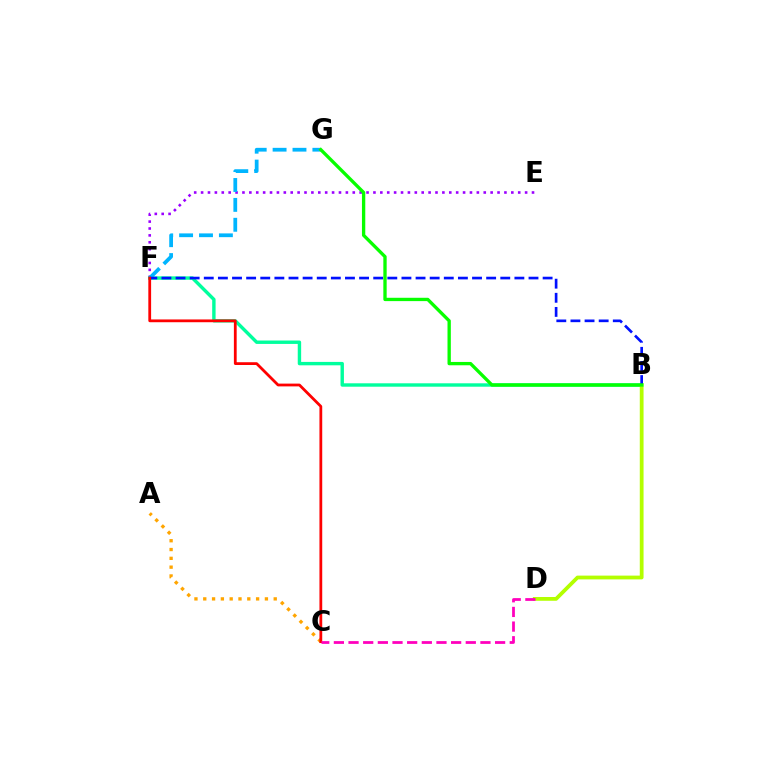{('A', 'C'): [{'color': '#ffa500', 'line_style': 'dotted', 'thickness': 2.39}], ('E', 'F'): [{'color': '#9b00ff', 'line_style': 'dotted', 'thickness': 1.87}], ('B', 'F'): [{'color': '#00ff9d', 'line_style': 'solid', 'thickness': 2.45}, {'color': '#0010ff', 'line_style': 'dashed', 'thickness': 1.92}], ('F', 'G'): [{'color': '#00b5ff', 'line_style': 'dashed', 'thickness': 2.7}], ('B', 'D'): [{'color': '#b3ff00', 'line_style': 'solid', 'thickness': 2.72}], ('B', 'G'): [{'color': '#08ff00', 'line_style': 'solid', 'thickness': 2.4}], ('C', 'F'): [{'color': '#ff0000', 'line_style': 'solid', 'thickness': 2.0}], ('C', 'D'): [{'color': '#ff00bd', 'line_style': 'dashed', 'thickness': 1.99}]}